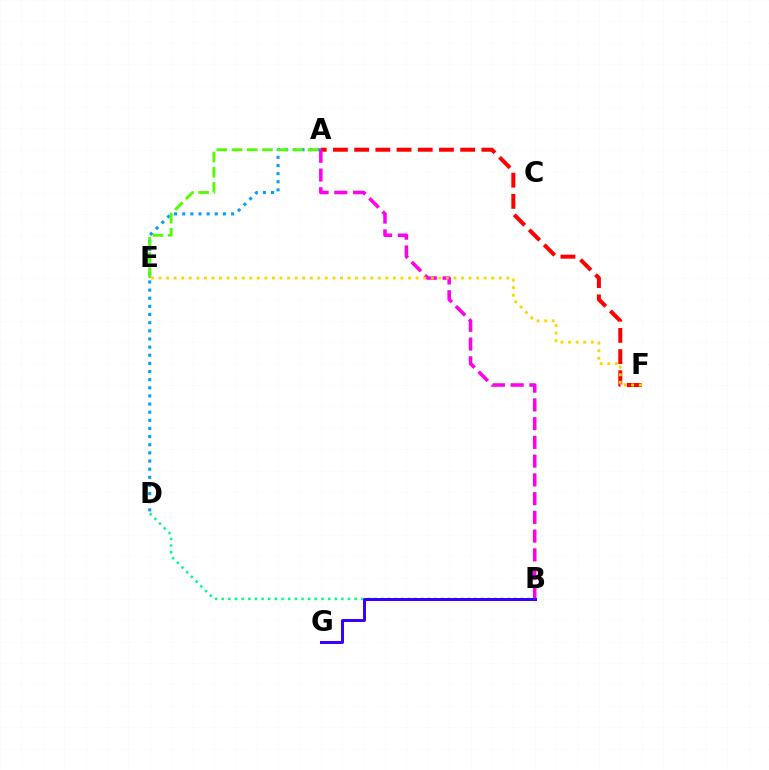{('A', 'F'): [{'color': '#ff0000', 'line_style': 'dashed', 'thickness': 2.88}], ('A', 'D'): [{'color': '#009eff', 'line_style': 'dotted', 'thickness': 2.21}], ('B', 'D'): [{'color': '#00ff86', 'line_style': 'dotted', 'thickness': 1.81}], ('A', 'E'): [{'color': '#4fff00', 'line_style': 'dashed', 'thickness': 2.07}], ('A', 'B'): [{'color': '#ff00ed', 'line_style': 'dashed', 'thickness': 2.55}], ('B', 'G'): [{'color': '#3700ff', 'line_style': 'solid', 'thickness': 2.14}], ('E', 'F'): [{'color': '#ffd500', 'line_style': 'dotted', 'thickness': 2.05}]}